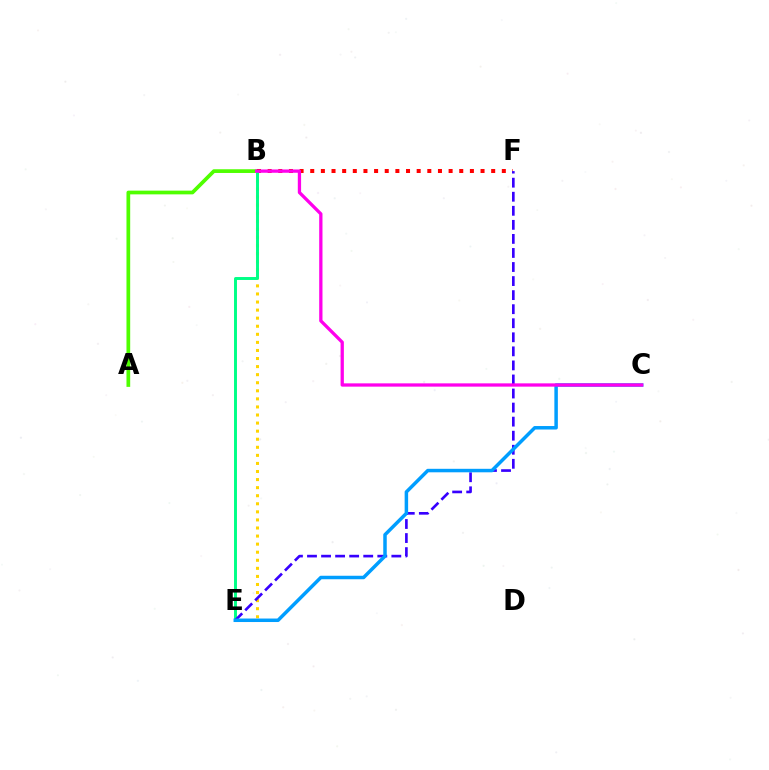{('B', 'E'): [{'color': '#ffd500', 'line_style': 'dotted', 'thickness': 2.19}, {'color': '#00ff86', 'line_style': 'solid', 'thickness': 2.12}], ('A', 'B'): [{'color': '#4fff00', 'line_style': 'solid', 'thickness': 2.68}], ('B', 'F'): [{'color': '#ff0000', 'line_style': 'dotted', 'thickness': 2.89}], ('E', 'F'): [{'color': '#3700ff', 'line_style': 'dashed', 'thickness': 1.91}], ('C', 'E'): [{'color': '#009eff', 'line_style': 'solid', 'thickness': 2.51}], ('B', 'C'): [{'color': '#ff00ed', 'line_style': 'solid', 'thickness': 2.37}]}